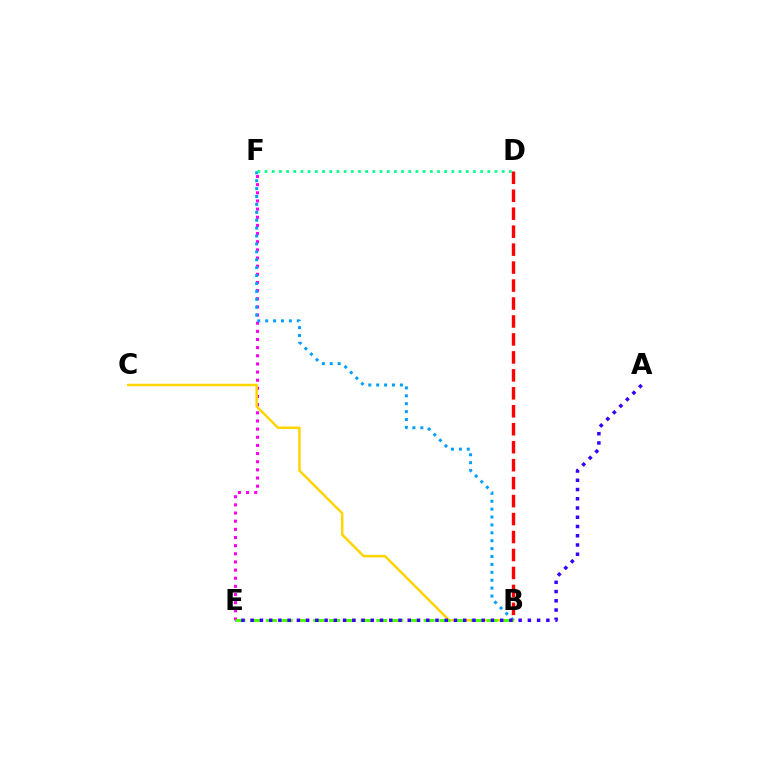{('E', 'F'): [{'color': '#ff00ed', 'line_style': 'dotted', 'thickness': 2.21}], ('B', 'C'): [{'color': '#ffd500', 'line_style': 'solid', 'thickness': 1.79}], ('B', 'F'): [{'color': '#009eff', 'line_style': 'dotted', 'thickness': 2.15}], ('B', 'E'): [{'color': '#4fff00', 'line_style': 'dashed', 'thickness': 2.14}], ('D', 'F'): [{'color': '#00ff86', 'line_style': 'dotted', 'thickness': 1.95}], ('A', 'E'): [{'color': '#3700ff', 'line_style': 'dotted', 'thickness': 2.51}], ('B', 'D'): [{'color': '#ff0000', 'line_style': 'dashed', 'thickness': 2.44}]}